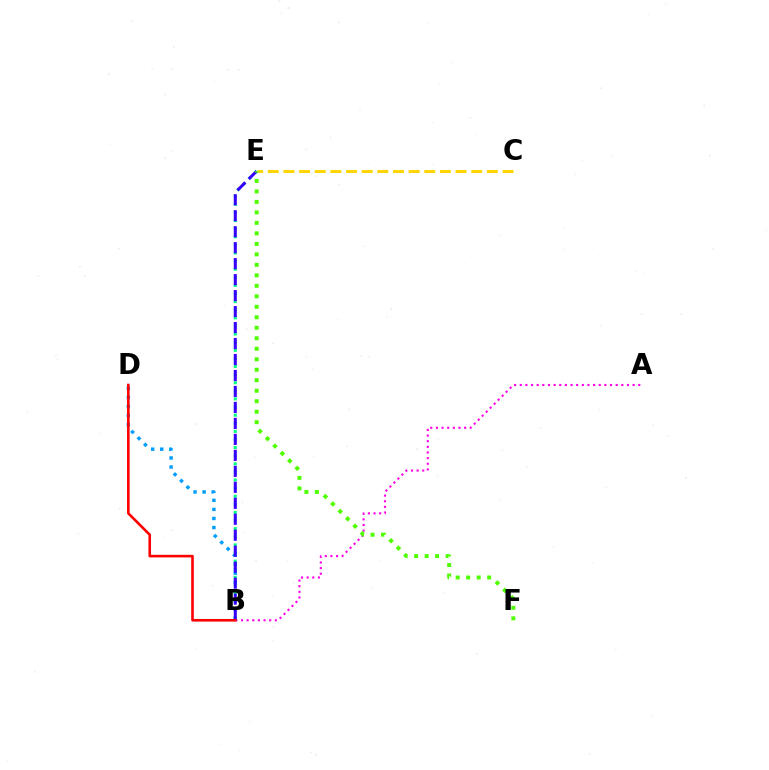{('A', 'B'): [{'color': '#ff00ed', 'line_style': 'dotted', 'thickness': 1.53}], ('B', 'D'): [{'color': '#009eff', 'line_style': 'dotted', 'thickness': 2.47}, {'color': '#ff0000', 'line_style': 'solid', 'thickness': 1.88}], ('B', 'E'): [{'color': '#00ff86', 'line_style': 'dotted', 'thickness': 2.2}, {'color': '#3700ff', 'line_style': 'dashed', 'thickness': 2.17}], ('C', 'E'): [{'color': '#ffd500', 'line_style': 'dashed', 'thickness': 2.13}], ('E', 'F'): [{'color': '#4fff00', 'line_style': 'dotted', 'thickness': 2.85}]}